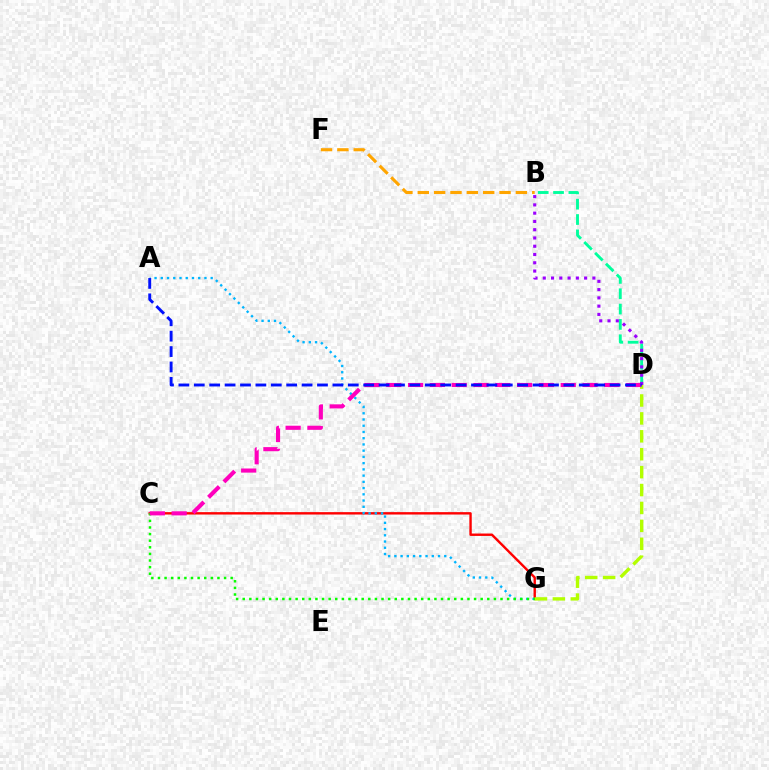{('C', 'G'): [{'color': '#ff0000', 'line_style': 'solid', 'thickness': 1.73}, {'color': '#08ff00', 'line_style': 'dotted', 'thickness': 1.8}], ('A', 'G'): [{'color': '#00b5ff', 'line_style': 'dotted', 'thickness': 1.69}], ('D', 'G'): [{'color': '#b3ff00', 'line_style': 'dashed', 'thickness': 2.43}], ('C', 'D'): [{'color': '#ff00bd', 'line_style': 'dashed', 'thickness': 2.96}], ('B', 'D'): [{'color': '#00ff9d', 'line_style': 'dashed', 'thickness': 2.08}, {'color': '#9b00ff', 'line_style': 'dotted', 'thickness': 2.25}], ('B', 'F'): [{'color': '#ffa500', 'line_style': 'dashed', 'thickness': 2.22}], ('A', 'D'): [{'color': '#0010ff', 'line_style': 'dashed', 'thickness': 2.09}]}